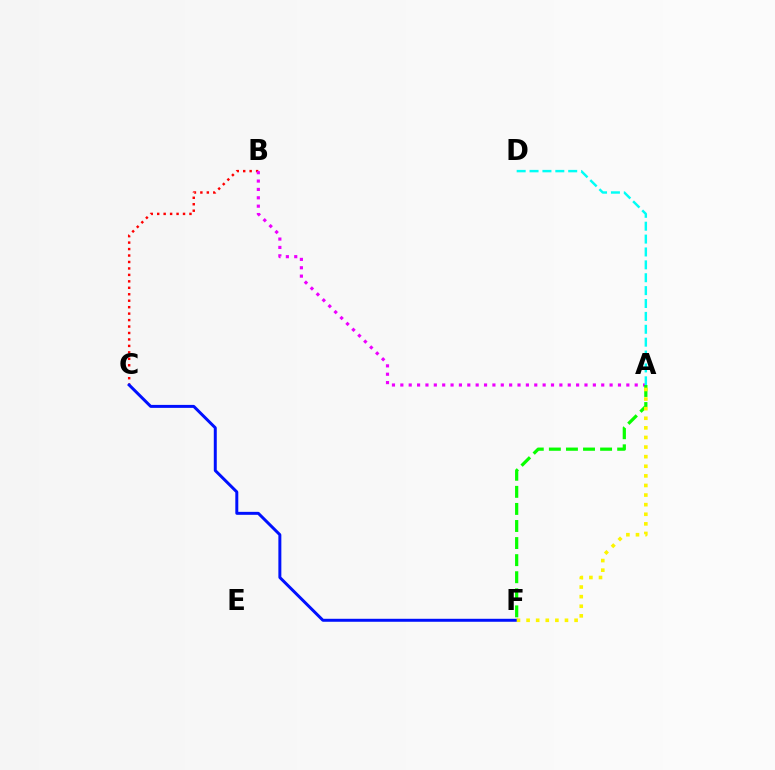{('B', 'C'): [{'color': '#ff0000', 'line_style': 'dotted', 'thickness': 1.75}], ('A', 'B'): [{'color': '#ee00ff', 'line_style': 'dotted', 'thickness': 2.27}], ('A', 'F'): [{'color': '#08ff00', 'line_style': 'dashed', 'thickness': 2.32}, {'color': '#fcf500', 'line_style': 'dotted', 'thickness': 2.61}], ('C', 'F'): [{'color': '#0010ff', 'line_style': 'solid', 'thickness': 2.14}], ('A', 'D'): [{'color': '#00fff6', 'line_style': 'dashed', 'thickness': 1.75}]}